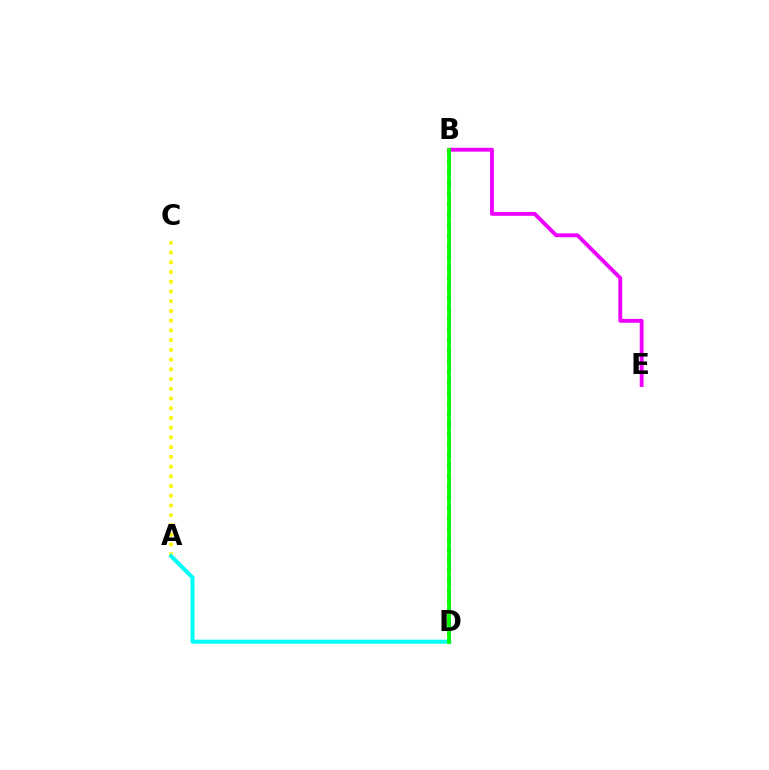{('B', 'E'): [{'color': '#ee00ff', 'line_style': 'solid', 'thickness': 2.78}], ('A', 'C'): [{'color': '#fcf500', 'line_style': 'dotted', 'thickness': 2.64}], ('A', 'D'): [{'color': '#00fff6', 'line_style': 'solid', 'thickness': 2.88}], ('B', 'D'): [{'color': '#ff0000', 'line_style': 'dotted', 'thickness': 2.84}, {'color': '#0010ff', 'line_style': 'dashed', 'thickness': 1.92}, {'color': '#08ff00', 'line_style': 'solid', 'thickness': 2.74}]}